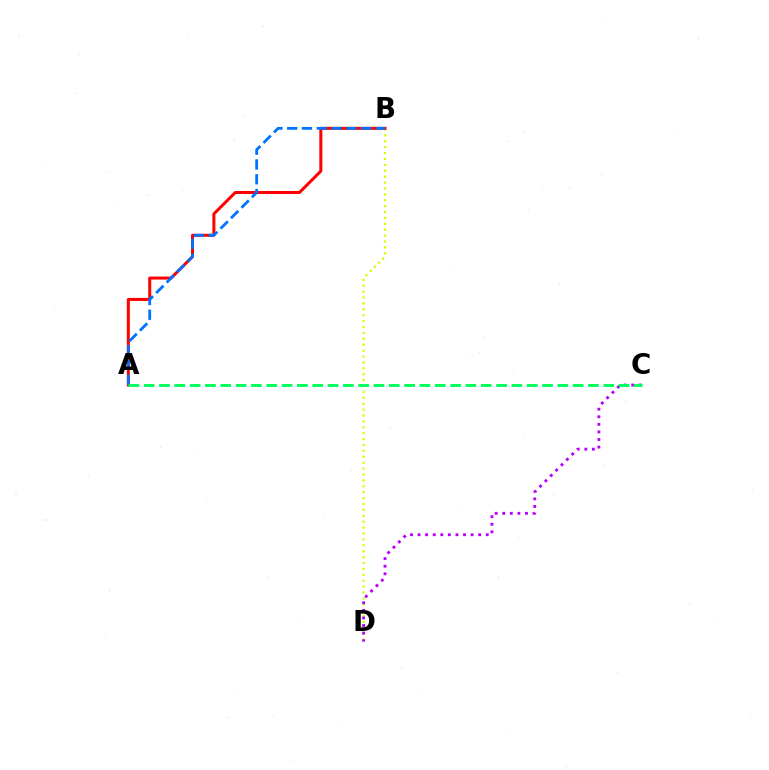{('B', 'D'): [{'color': '#d1ff00', 'line_style': 'dotted', 'thickness': 1.6}], ('A', 'B'): [{'color': '#ff0000', 'line_style': 'solid', 'thickness': 2.17}, {'color': '#0074ff', 'line_style': 'dashed', 'thickness': 2.01}], ('C', 'D'): [{'color': '#b900ff', 'line_style': 'dotted', 'thickness': 2.06}], ('A', 'C'): [{'color': '#00ff5c', 'line_style': 'dashed', 'thickness': 2.08}]}